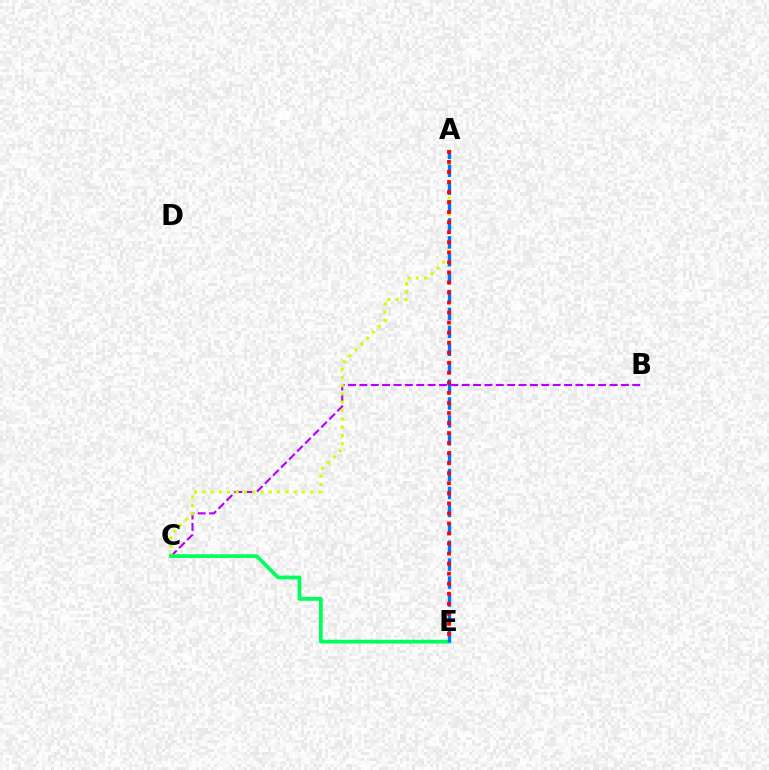{('B', 'C'): [{'color': '#b900ff', 'line_style': 'dashed', 'thickness': 1.54}], ('A', 'C'): [{'color': '#d1ff00', 'line_style': 'dotted', 'thickness': 2.25}], ('C', 'E'): [{'color': '#00ff5c', 'line_style': 'solid', 'thickness': 2.7}], ('A', 'E'): [{'color': '#0074ff', 'line_style': 'dashed', 'thickness': 2.43}, {'color': '#ff0000', 'line_style': 'dotted', 'thickness': 2.73}]}